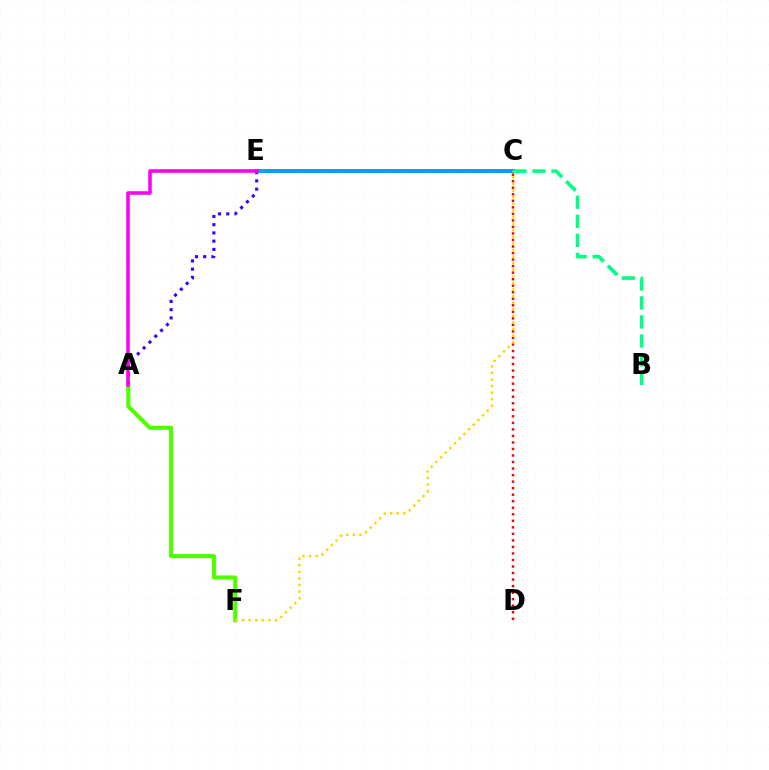{('A', 'E'): [{'color': '#3700ff', 'line_style': 'dotted', 'thickness': 2.24}, {'color': '#ff00ed', 'line_style': 'solid', 'thickness': 2.58}], ('C', 'D'): [{'color': '#ff0000', 'line_style': 'dotted', 'thickness': 1.77}], ('C', 'E'): [{'color': '#009eff', 'line_style': 'solid', 'thickness': 2.8}], ('A', 'F'): [{'color': '#4fff00', 'line_style': 'solid', 'thickness': 2.97}], ('B', 'C'): [{'color': '#00ff86', 'line_style': 'dashed', 'thickness': 2.59}], ('C', 'F'): [{'color': '#ffd500', 'line_style': 'dotted', 'thickness': 1.79}]}